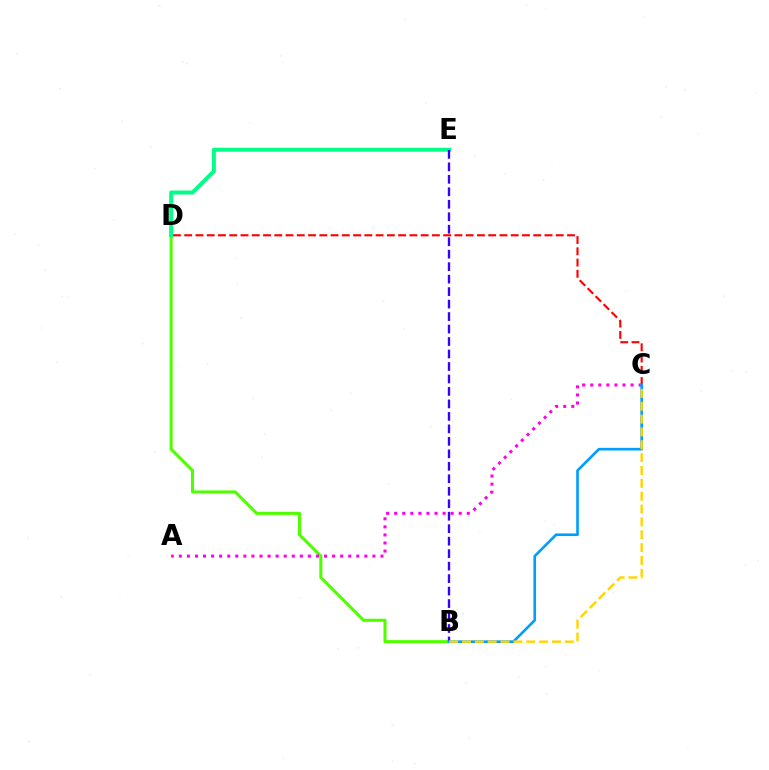{('B', 'D'): [{'color': '#4fff00', 'line_style': 'solid', 'thickness': 2.21}], ('C', 'D'): [{'color': '#ff0000', 'line_style': 'dashed', 'thickness': 1.53}], ('D', 'E'): [{'color': '#00ff86', 'line_style': 'solid', 'thickness': 2.85}], ('A', 'C'): [{'color': '#ff00ed', 'line_style': 'dotted', 'thickness': 2.19}], ('B', 'E'): [{'color': '#3700ff', 'line_style': 'dashed', 'thickness': 1.7}], ('B', 'C'): [{'color': '#009eff', 'line_style': 'solid', 'thickness': 1.9}, {'color': '#ffd500', 'line_style': 'dashed', 'thickness': 1.75}]}